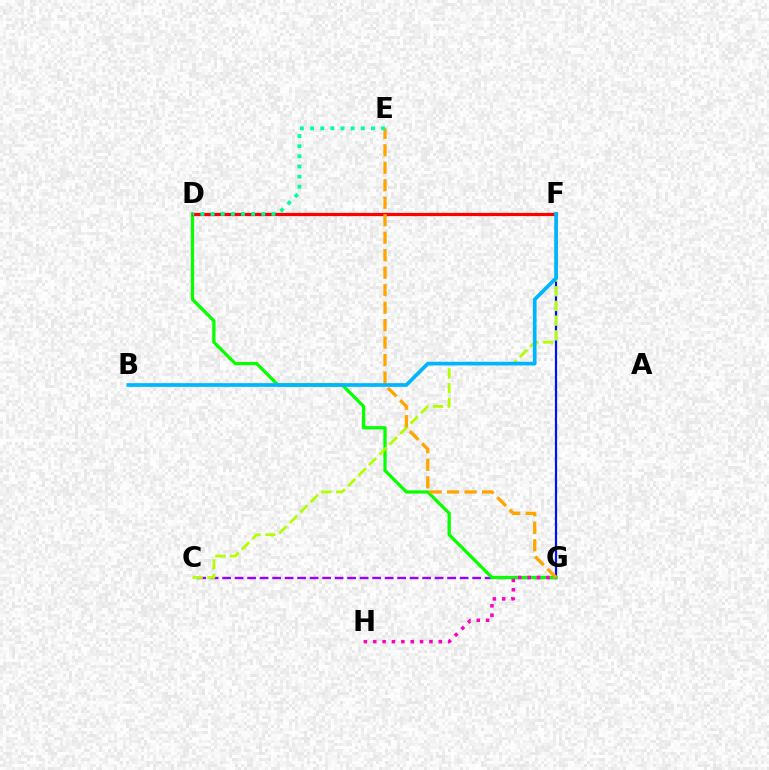{('F', 'G'): [{'color': '#0010ff', 'line_style': 'solid', 'thickness': 1.58}], ('C', 'G'): [{'color': '#9b00ff', 'line_style': 'dashed', 'thickness': 1.7}], ('D', 'G'): [{'color': '#08ff00', 'line_style': 'solid', 'thickness': 2.34}], ('D', 'F'): [{'color': '#ff0000', 'line_style': 'solid', 'thickness': 2.33}], ('C', 'F'): [{'color': '#b3ff00', 'line_style': 'dashed', 'thickness': 2.0}], ('G', 'H'): [{'color': '#ff00bd', 'line_style': 'dotted', 'thickness': 2.54}], ('E', 'G'): [{'color': '#ffa500', 'line_style': 'dashed', 'thickness': 2.38}], ('B', 'F'): [{'color': '#00b5ff', 'line_style': 'solid', 'thickness': 2.65}], ('D', 'E'): [{'color': '#00ff9d', 'line_style': 'dotted', 'thickness': 2.76}]}